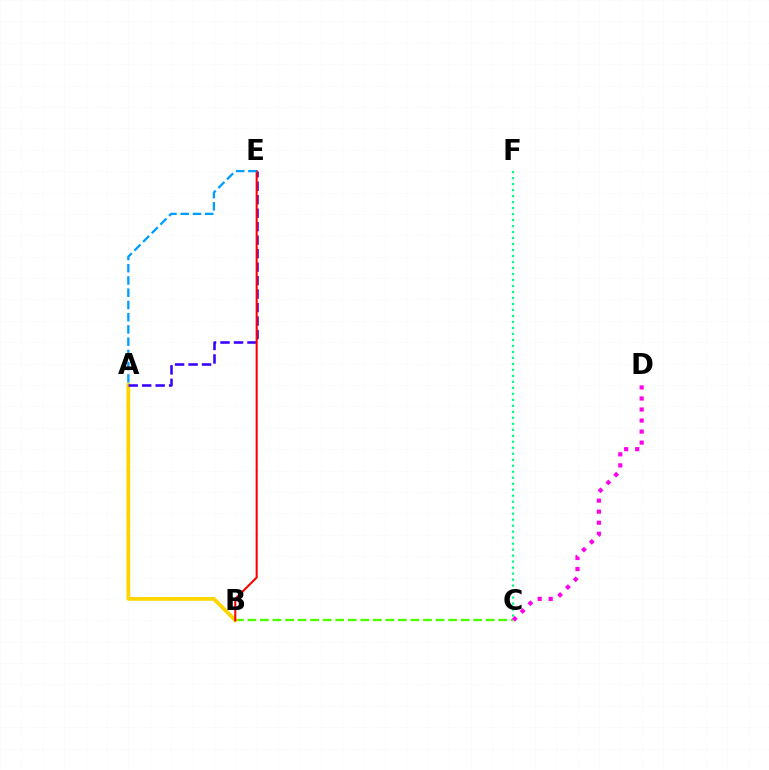{('B', 'C'): [{'color': '#4fff00', 'line_style': 'dashed', 'thickness': 1.7}], ('A', 'B'): [{'color': '#ffd500', 'line_style': 'solid', 'thickness': 2.71}], ('A', 'E'): [{'color': '#3700ff', 'line_style': 'dashed', 'thickness': 1.83}, {'color': '#009eff', 'line_style': 'dashed', 'thickness': 1.66}], ('C', 'F'): [{'color': '#00ff86', 'line_style': 'dotted', 'thickness': 1.63}], ('B', 'E'): [{'color': '#ff0000', 'line_style': 'solid', 'thickness': 1.5}], ('C', 'D'): [{'color': '#ff00ed', 'line_style': 'dotted', 'thickness': 3.0}]}